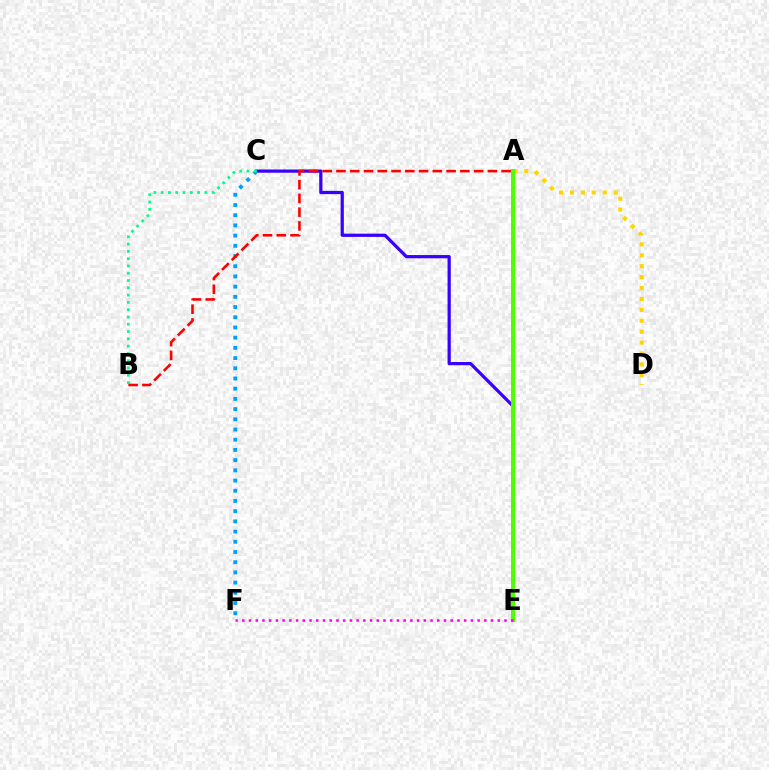{('A', 'D'): [{'color': '#ffd500', 'line_style': 'dotted', 'thickness': 2.96}], ('C', 'E'): [{'color': '#3700ff', 'line_style': 'solid', 'thickness': 2.32}], ('C', 'F'): [{'color': '#009eff', 'line_style': 'dotted', 'thickness': 2.77}], ('B', 'C'): [{'color': '#00ff86', 'line_style': 'dotted', 'thickness': 1.98}], ('A', 'B'): [{'color': '#ff0000', 'line_style': 'dashed', 'thickness': 1.87}], ('A', 'E'): [{'color': '#4fff00', 'line_style': 'solid', 'thickness': 2.86}], ('E', 'F'): [{'color': '#ff00ed', 'line_style': 'dotted', 'thickness': 1.83}]}